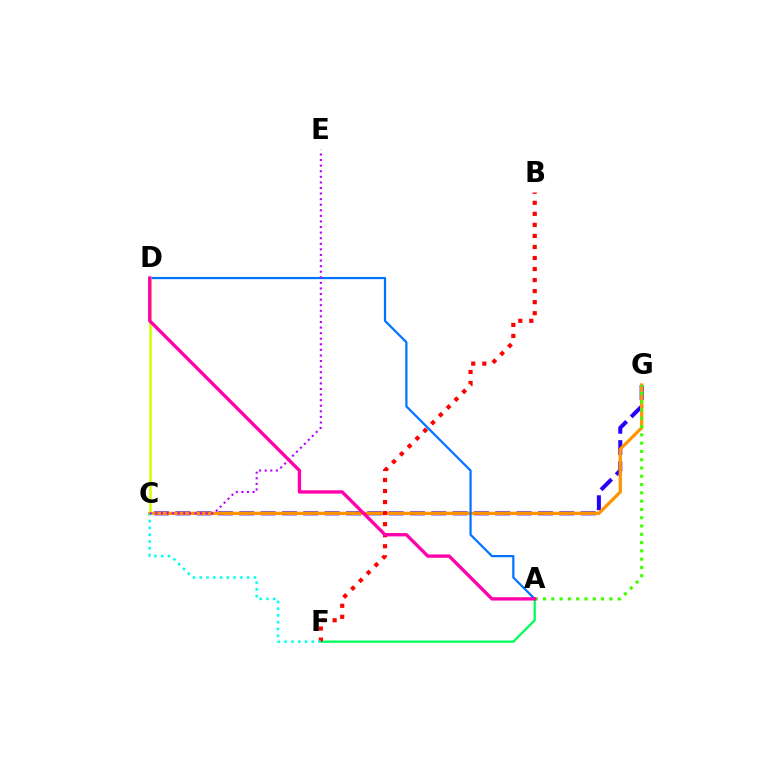{('C', 'G'): [{'color': '#2500ff', 'line_style': 'dashed', 'thickness': 2.9}, {'color': '#ff9400', 'line_style': 'solid', 'thickness': 2.34}], ('A', 'F'): [{'color': '#00ff5c', 'line_style': 'solid', 'thickness': 1.65}], ('A', 'D'): [{'color': '#0074ff', 'line_style': 'solid', 'thickness': 1.6}, {'color': '#ff00ac', 'line_style': 'solid', 'thickness': 2.4}], ('C', 'D'): [{'color': '#d1ff00', 'line_style': 'solid', 'thickness': 1.82}], ('B', 'F'): [{'color': '#ff0000', 'line_style': 'dotted', 'thickness': 3.0}], ('C', 'F'): [{'color': '#00fff6', 'line_style': 'dotted', 'thickness': 1.84}], ('C', 'E'): [{'color': '#b900ff', 'line_style': 'dotted', 'thickness': 1.52}], ('A', 'G'): [{'color': '#3dff00', 'line_style': 'dotted', 'thickness': 2.25}]}